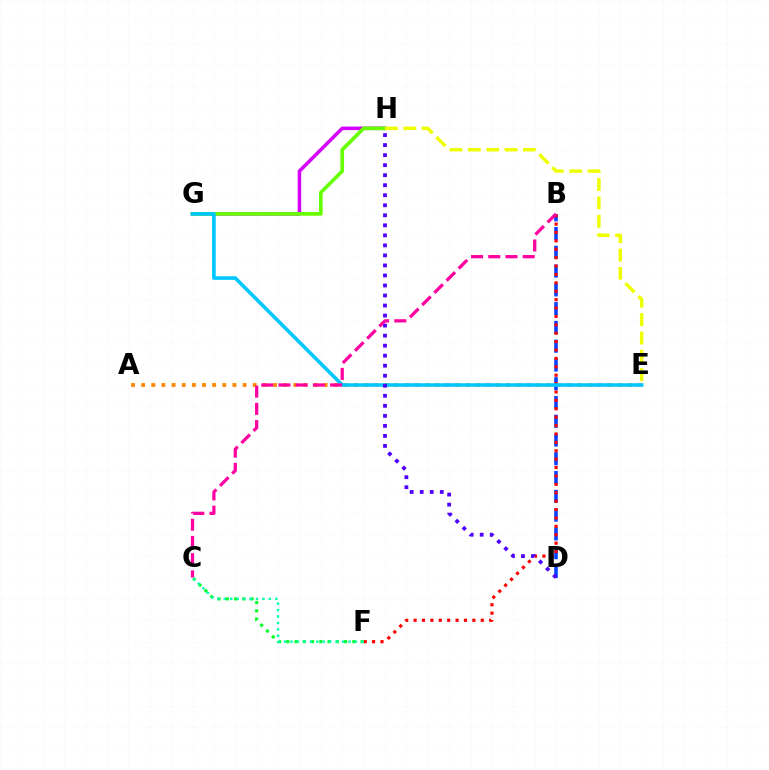{('G', 'H'): [{'color': '#d600ff', 'line_style': 'solid', 'thickness': 2.54}, {'color': '#66ff00', 'line_style': 'solid', 'thickness': 2.63}], ('B', 'D'): [{'color': '#003fff', 'line_style': 'dashed', 'thickness': 2.55}], ('A', 'E'): [{'color': '#ff8800', 'line_style': 'dotted', 'thickness': 2.76}], ('B', 'F'): [{'color': '#ff0000', 'line_style': 'dotted', 'thickness': 2.28}], ('E', 'G'): [{'color': '#00c7ff', 'line_style': 'solid', 'thickness': 2.59}], ('C', 'F'): [{'color': '#00ff27', 'line_style': 'dotted', 'thickness': 2.24}, {'color': '#00ffaf', 'line_style': 'dotted', 'thickness': 1.75}], ('D', 'H'): [{'color': '#4f00ff', 'line_style': 'dotted', 'thickness': 2.72}], ('B', 'C'): [{'color': '#ff00a0', 'line_style': 'dashed', 'thickness': 2.34}], ('E', 'H'): [{'color': '#eeff00', 'line_style': 'dashed', 'thickness': 2.49}]}